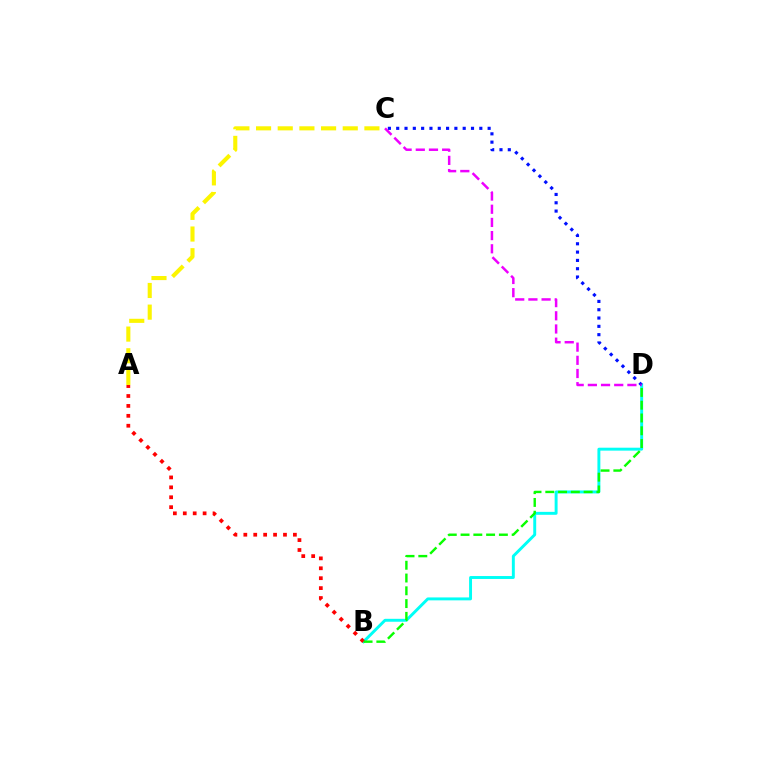{('B', 'D'): [{'color': '#00fff6', 'line_style': 'solid', 'thickness': 2.11}, {'color': '#08ff00', 'line_style': 'dashed', 'thickness': 1.74}], ('C', 'D'): [{'color': '#0010ff', 'line_style': 'dotted', 'thickness': 2.26}, {'color': '#ee00ff', 'line_style': 'dashed', 'thickness': 1.79}], ('A', 'C'): [{'color': '#fcf500', 'line_style': 'dashed', 'thickness': 2.94}], ('A', 'B'): [{'color': '#ff0000', 'line_style': 'dotted', 'thickness': 2.69}]}